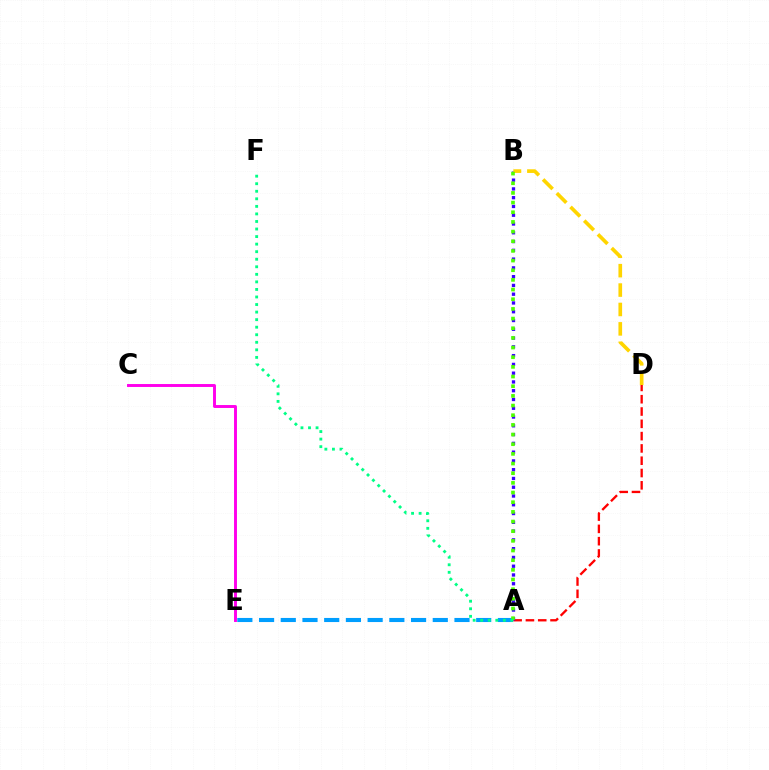{('A', 'E'): [{'color': '#009eff', 'line_style': 'dashed', 'thickness': 2.95}], ('A', 'D'): [{'color': '#ff0000', 'line_style': 'dashed', 'thickness': 1.67}], ('C', 'E'): [{'color': '#ff00ed', 'line_style': 'solid', 'thickness': 2.11}], ('A', 'B'): [{'color': '#3700ff', 'line_style': 'dotted', 'thickness': 2.38}, {'color': '#4fff00', 'line_style': 'dotted', 'thickness': 2.63}], ('B', 'D'): [{'color': '#ffd500', 'line_style': 'dashed', 'thickness': 2.64}], ('A', 'F'): [{'color': '#00ff86', 'line_style': 'dotted', 'thickness': 2.05}]}